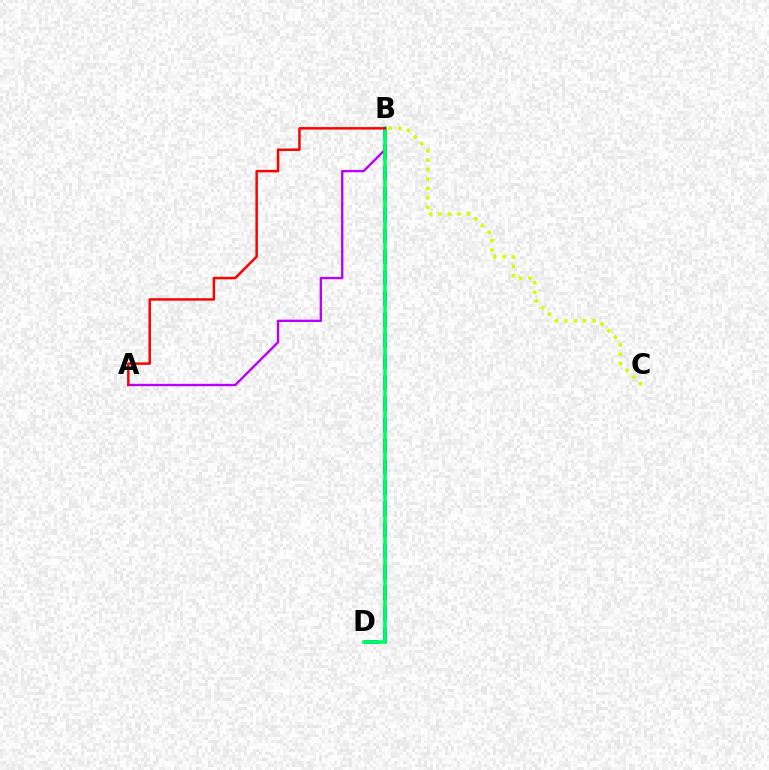{('B', 'D'): [{'color': '#0074ff', 'line_style': 'dashed', 'thickness': 2.85}, {'color': '#00ff5c', 'line_style': 'solid', 'thickness': 2.59}], ('A', 'B'): [{'color': '#b900ff', 'line_style': 'solid', 'thickness': 1.69}, {'color': '#ff0000', 'line_style': 'solid', 'thickness': 1.79}], ('B', 'C'): [{'color': '#d1ff00', 'line_style': 'dotted', 'thickness': 2.56}]}